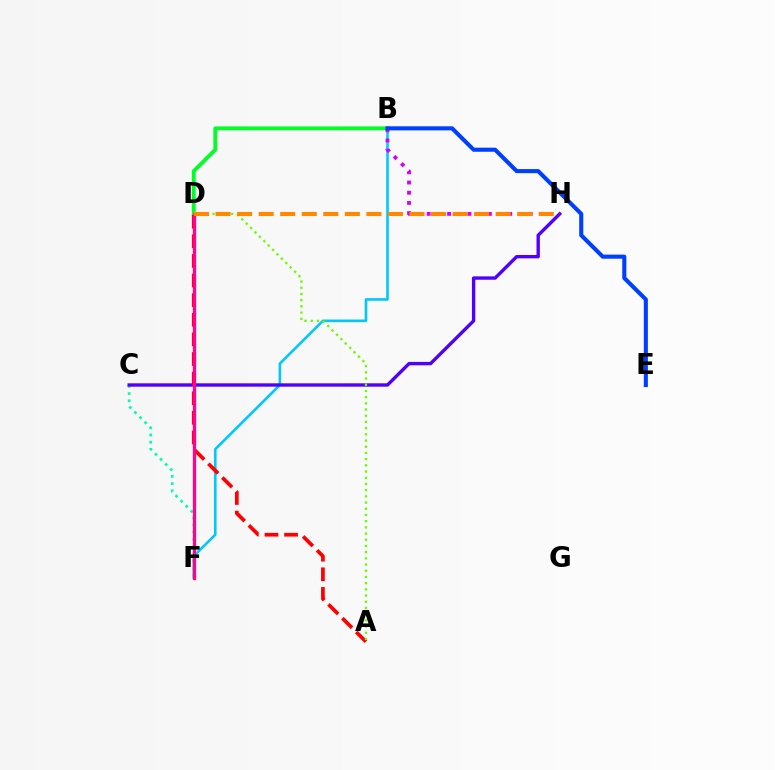{('B', 'F'): [{'color': '#00c7ff', 'line_style': 'solid', 'thickness': 1.87}], ('B', 'D'): [{'color': '#00ff27', 'line_style': 'solid', 'thickness': 2.76}], ('D', 'F'): [{'color': '#eeff00', 'line_style': 'solid', 'thickness': 2.45}, {'color': '#ff00a0', 'line_style': 'solid', 'thickness': 2.33}], ('C', 'F'): [{'color': '#00ffaf', 'line_style': 'dotted', 'thickness': 1.96}], ('C', 'H'): [{'color': '#4f00ff', 'line_style': 'solid', 'thickness': 2.43}], ('A', 'D'): [{'color': '#ff0000', 'line_style': 'dashed', 'thickness': 2.66}, {'color': '#66ff00', 'line_style': 'dotted', 'thickness': 1.68}], ('B', 'H'): [{'color': '#d600ff', 'line_style': 'dotted', 'thickness': 2.77}], ('D', 'H'): [{'color': '#ff8800', 'line_style': 'dashed', 'thickness': 2.93}], ('B', 'E'): [{'color': '#003fff', 'line_style': 'solid', 'thickness': 2.94}]}